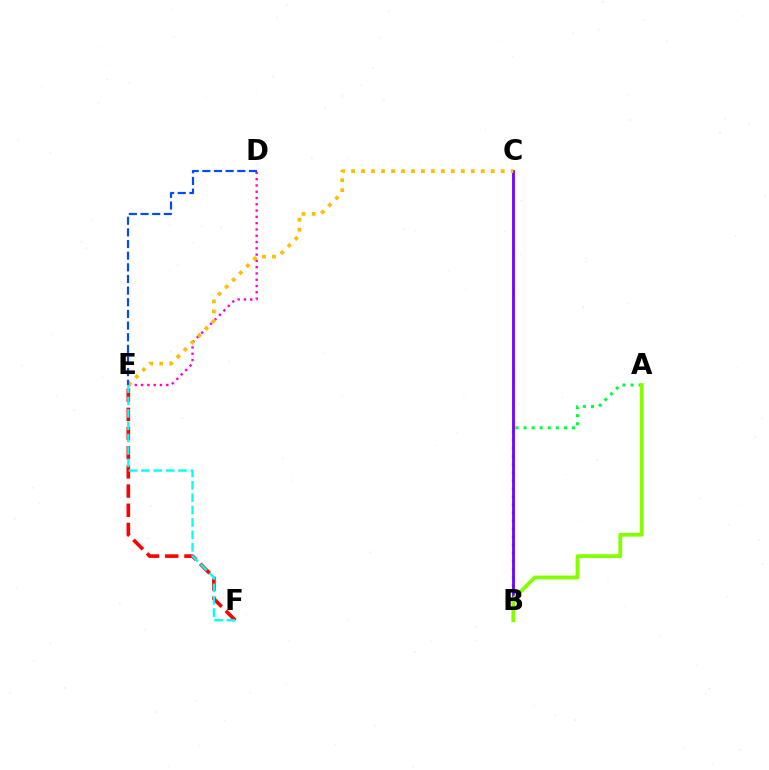{('D', 'E'): [{'color': '#ff00cf', 'line_style': 'dotted', 'thickness': 1.71}, {'color': '#004bff', 'line_style': 'dashed', 'thickness': 1.58}], ('E', 'F'): [{'color': '#ff0000', 'line_style': 'dashed', 'thickness': 2.61}, {'color': '#00fff6', 'line_style': 'dashed', 'thickness': 1.68}], ('A', 'B'): [{'color': '#00ff39', 'line_style': 'dotted', 'thickness': 2.19}, {'color': '#84ff00', 'line_style': 'solid', 'thickness': 2.74}], ('B', 'C'): [{'color': '#7200ff', 'line_style': 'solid', 'thickness': 2.03}], ('C', 'E'): [{'color': '#ffbd00', 'line_style': 'dotted', 'thickness': 2.71}]}